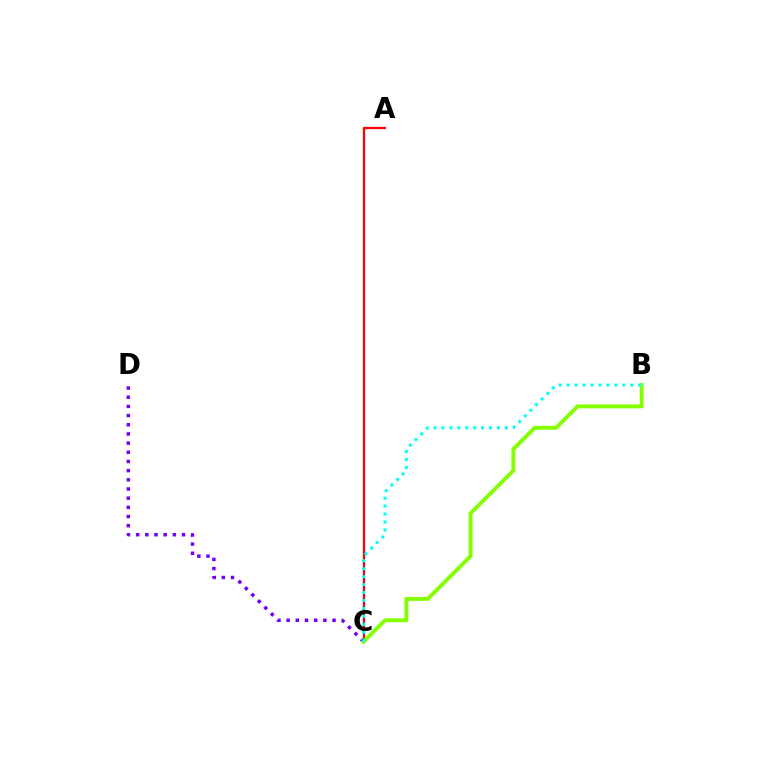{('A', 'C'): [{'color': '#ff0000', 'line_style': 'solid', 'thickness': 1.62}], ('C', 'D'): [{'color': '#7200ff', 'line_style': 'dotted', 'thickness': 2.49}], ('B', 'C'): [{'color': '#84ff00', 'line_style': 'solid', 'thickness': 2.81}, {'color': '#00fff6', 'line_style': 'dotted', 'thickness': 2.16}]}